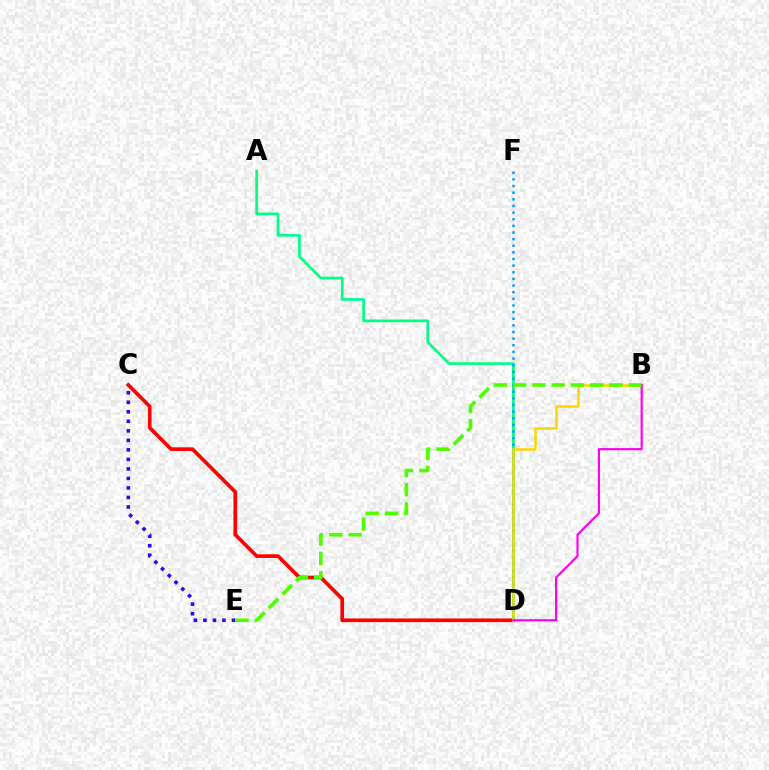{('C', 'E'): [{'color': '#3700ff', 'line_style': 'dotted', 'thickness': 2.59}], ('C', 'D'): [{'color': '#ff0000', 'line_style': 'solid', 'thickness': 2.65}], ('A', 'D'): [{'color': '#00ff86', 'line_style': 'solid', 'thickness': 1.94}], ('D', 'F'): [{'color': '#009eff', 'line_style': 'dotted', 'thickness': 1.8}], ('B', 'D'): [{'color': '#ffd500', 'line_style': 'solid', 'thickness': 1.81}, {'color': '#ff00ed', 'line_style': 'solid', 'thickness': 1.56}], ('B', 'E'): [{'color': '#4fff00', 'line_style': 'dashed', 'thickness': 2.62}]}